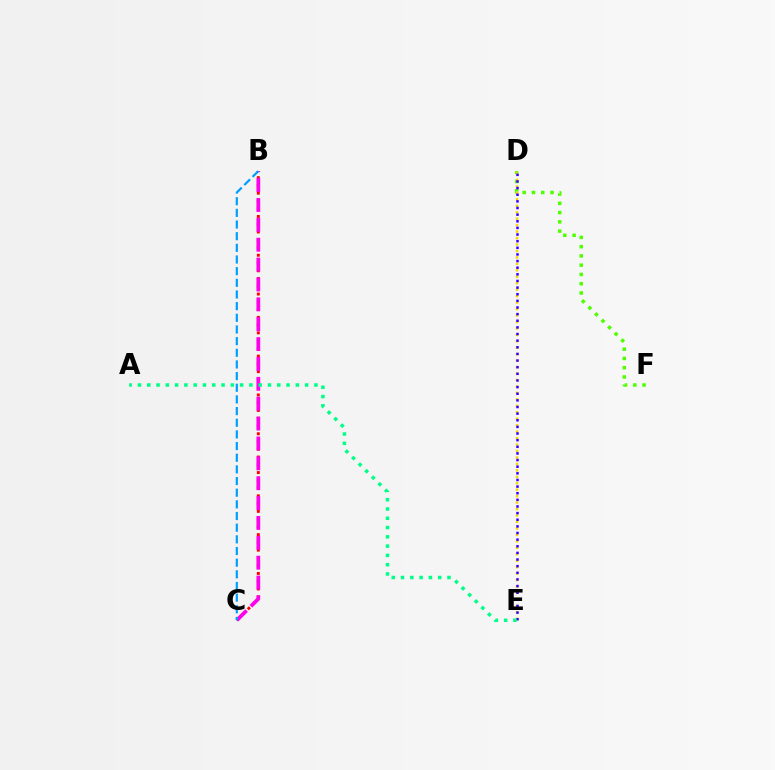{('D', 'F'): [{'color': '#4fff00', 'line_style': 'dotted', 'thickness': 2.52}], ('B', 'C'): [{'color': '#ff0000', 'line_style': 'dotted', 'thickness': 2.11}, {'color': '#ff00ed', 'line_style': 'dashed', 'thickness': 2.7}, {'color': '#009eff', 'line_style': 'dashed', 'thickness': 1.58}], ('D', 'E'): [{'color': '#ffd500', 'line_style': 'dotted', 'thickness': 1.75}, {'color': '#3700ff', 'line_style': 'dotted', 'thickness': 1.8}], ('A', 'E'): [{'color': '#00ff86', 'line_style': 'dotted', 'thickness': 2.52}]}